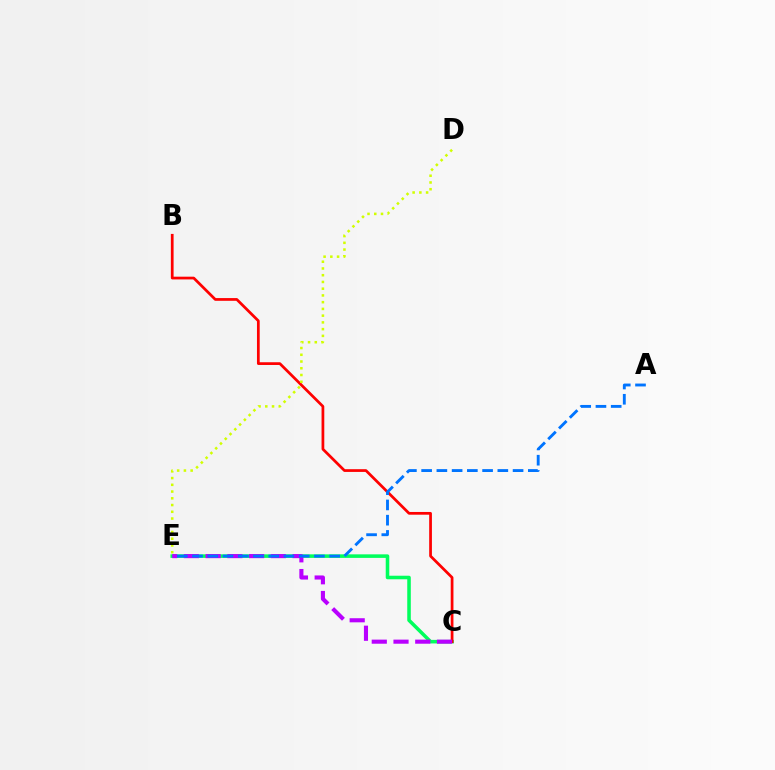{('C', 'E'): [{'color': '#00ff5c', 'line_style': 'solid', 'thickness': 2.55}, {'color': '#b900ff', 'line_style': 'dashed', 'thickness': 2.95}], ('B', 'C'): [{'color': '#ff0000', 'line_style': 'solid', 'thickness': 1.97}], ('D', 'E'): [{'color': '#d1ff00', 'line_style': 'dotted', 'thickness': 1.83}], ('A', 'E'): [{'color': '#0074ff', 'line_style': 'dashed', 'thickness': 2.07}]}